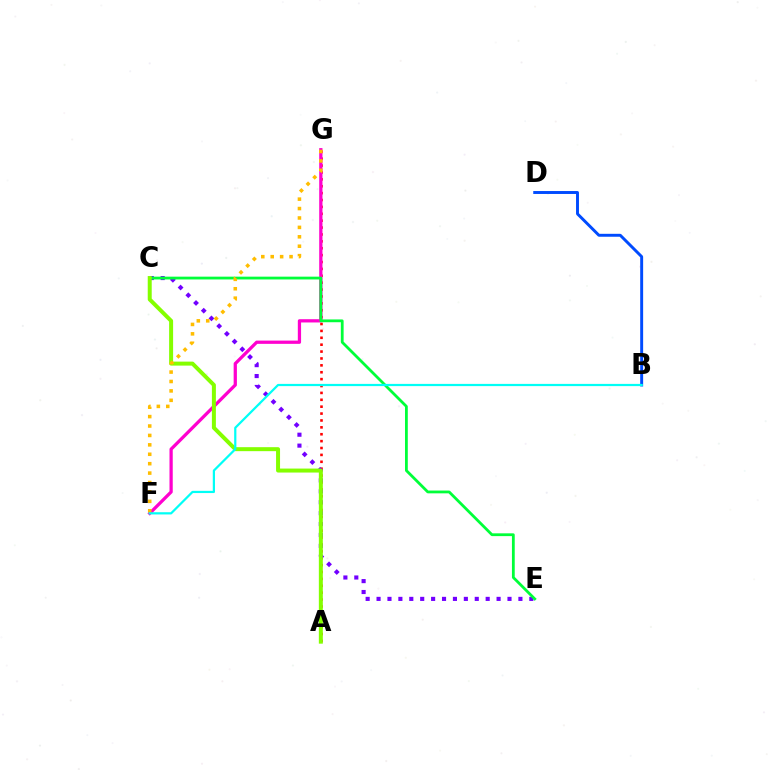{('A', 'G'): [{'color': '#ff0000', 'line_style': 'dotted', 'thickness': 1.87}], ('B', 'D'): [{'color': '#004bff', 'line_style': 'solid', 'thickness': 2.11}], ('C', 'E'): [{'color': '#7200ff', 'line_style': 'dotted', 'thickness': 2.96}, {'color': '#00ff39', 'line_style': 'solid', 'thickness': 2.01}], ('F', 'G'): [{'color': '#ff00cf', 'line_style': 'solid', 'thickness': 2.34}, {'color': '#ffbd00', 'line_style': 'dotted', 'thickness': 2.56}], ('A', 'C'): [{'color': '#84ff00', 'line_style': 'solid', 'thickness': 2.87}], ('B', 'F'): [{'color': '#00fff6', 'line_style': 'solid', 'thickness': 1.6}]}